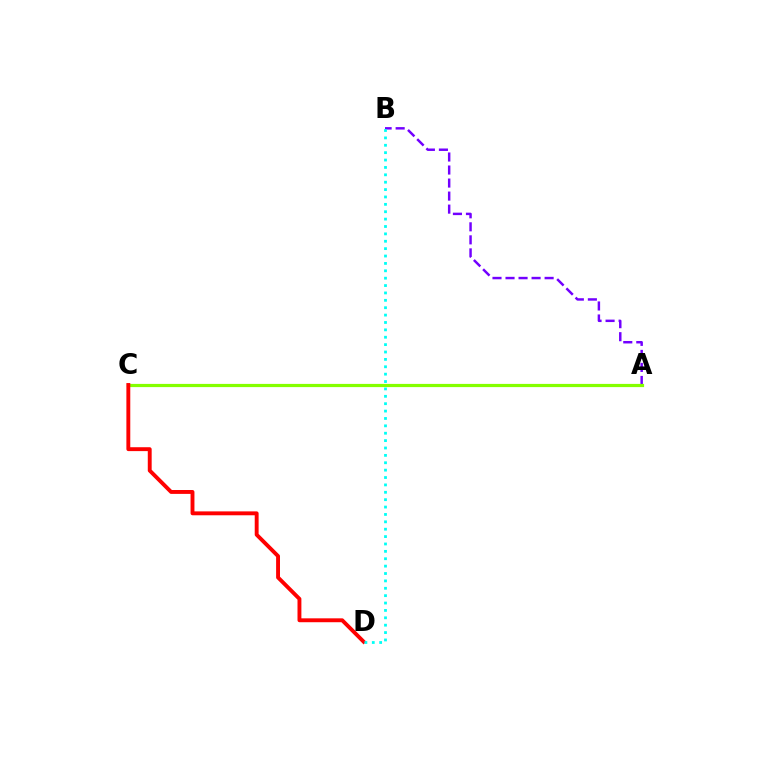{('A', 'B'): [{'color': '#7200ff', 'line_style': 'dashed', 'thickness': 1.77}], ('A', 'C'): [{'color': '#84ff00', 'line_style': 'solid', 'thickness': 2.3}], ('C', 'D'): [{'color': '#ff0000', 'line_style': 'solid', 'thickness': 2.8}], ('B', 'D'): [{'color': '#00fff6', 'line_style': 'dotted', 'thickness': 2.01}]}